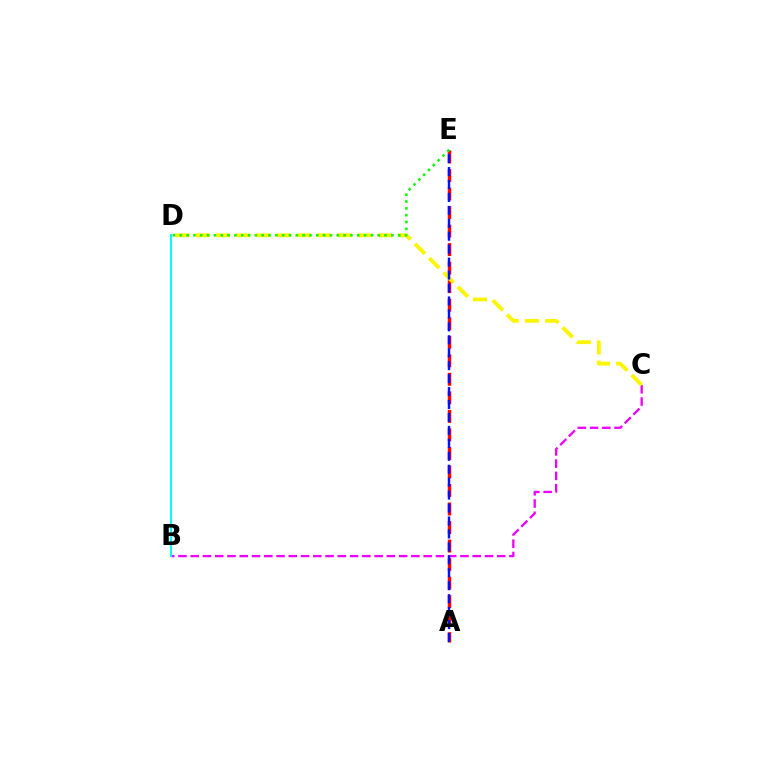{('B', 'C'): [{'color': '#ee00ff', 'line_style': 'dashed', 'thickness': 1.67}], ('A', 'E'): [{'color': '#ff0000', 'line_style': 'dashed', 'thickness': 2.52}, {'color': '#0010ff', 'line_style': 'dashed', 'thickness': 1.76}], ('C', 'D'): [{'color': '#fcf500', 'line_style': 'dashed', 'thickness': 2.75}], ('B', 'D'): [{'color': '#00fff6', 'line_style': 'solid', 'thickness': 1.5}], ('D', 'E'): [{'color': '#08ff00', 'line_style': 'dotted', 'thickness': 1.85}]}